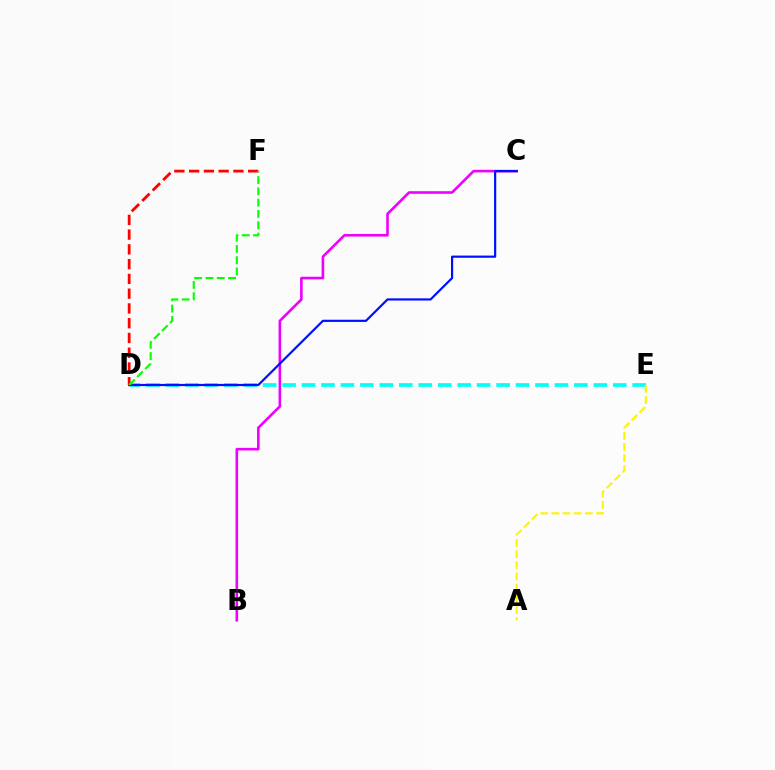{('D', 'E'): [{'color': '#00fff6', 'line_style': 'dashed', 'thickness': 2.64}], ('B', 'C'): [{'color': '#ee00ff', 'line_style': 'solid', 'thickness': 1.88}], ('A', 'E'): [{'color': '#fcf500', 'line_style': 'dashed', 'thickness': 1.52}], ('C', 'D'): [{'color': '#0010ff', 'line_style': 'solid', 'thickness': 1.58}], ('D', 'F'): [{'color': '#ff0000', 'line_style': 'dashed', 'thickness': 2.01}, {'color': '#08ff00', 'line_style': 'dashed', 'thickness': 1.53}]}